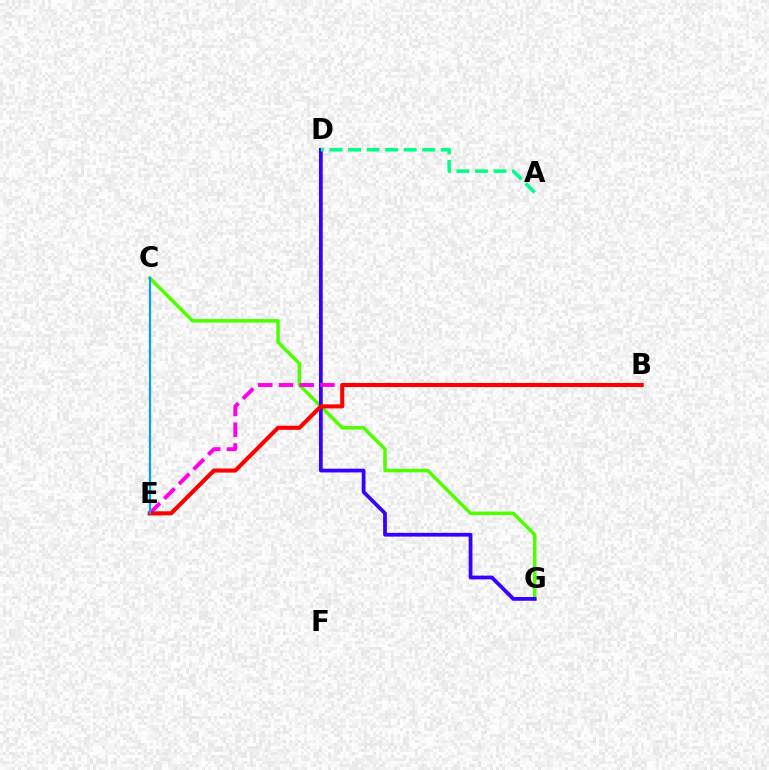{('C', 'G'): [{'color': '#4fff00', 'line_style': 'solid', 'thickness': 2.53}], ('D', 'G'): [{'color': '#3700ff', 'line_style': 'solid', 'thickness': 2.71}], ('B', 'E'): [{'color': '#ff00ed', 'line_style': 'dashed', 'thickness': 2.82}, {'color': '#ff0000', 'line_style': 'solid', 'thickness': 2.95}], ('C', 'E'): [{'color': '#ffd500', 'line_style': 'dashed', 'thickness': 1.57}, {'color': '#009eff', 'line_style': 'solid', 'thickness': 1.56}], ('A', 'D'): [{'color': '#00ff86', 'line_style': 'dashed', 'thickness': 2.52}]}